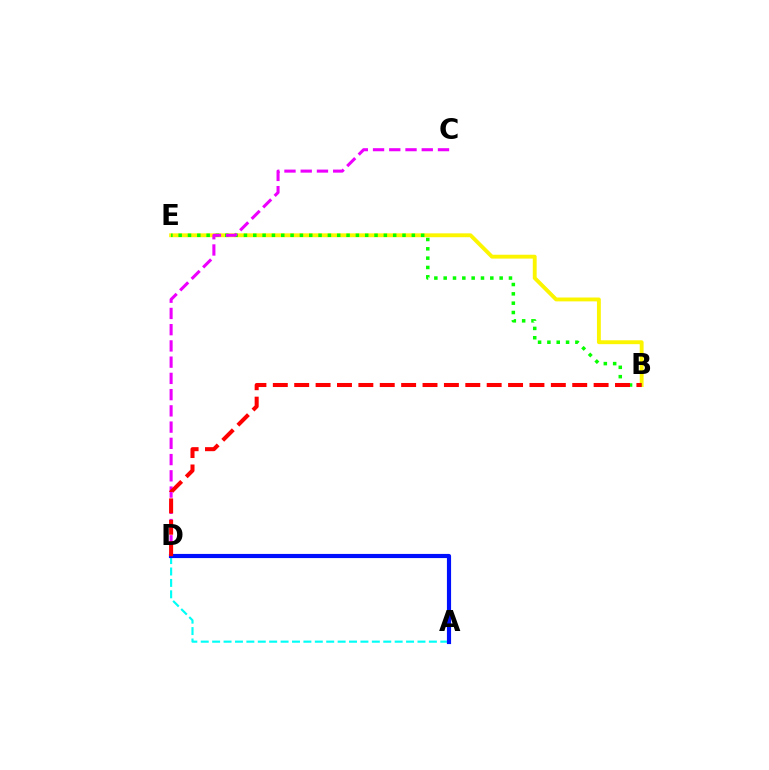{('A', 'D'): [{'color': '#00fff6', 'line_style': 'dashed', 'thickness': 1.55}, {'color': '#0010ff', 'line_style': 'solid', 'thickness': 2.99}], ('B', 'E'): [{'color': '#fcf500', 'line_style': 'solid', 'thickness': 2.79}, {'color': '#08ff00', 'line_style': 'dotted', 'thickness': 2.53}], ('C', 'D'): [{'color': '#ee00ff', 'line_style': 'dashed', 'thickness': 2.21}], ('B', 'D'): [{'color': '#ff0000', 'line_style': 'dashed', 'thickness': 2.91}]}